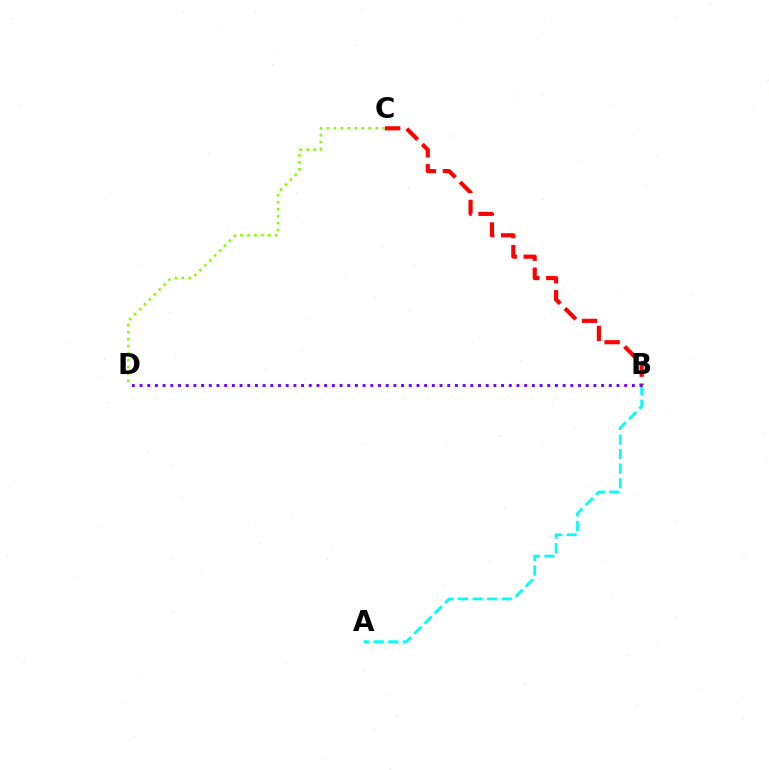{('A', 'B'): [{'color': '#00fff6', 'line_style': 'dashed', 'thickness': 1.98}], ('B', 'C'): [{'color': '#ff0000', 'line_style': 'dashed', 'thickness': 2.99}], ('B', 'D'): [{'color': '#7200ff', 'line_style': 'dotted', 'thickness': 2.09}], ('C', 'D'): [{'color': '#84ff00', 'line_style': 'dotted', 'thickness': 1.89}]}